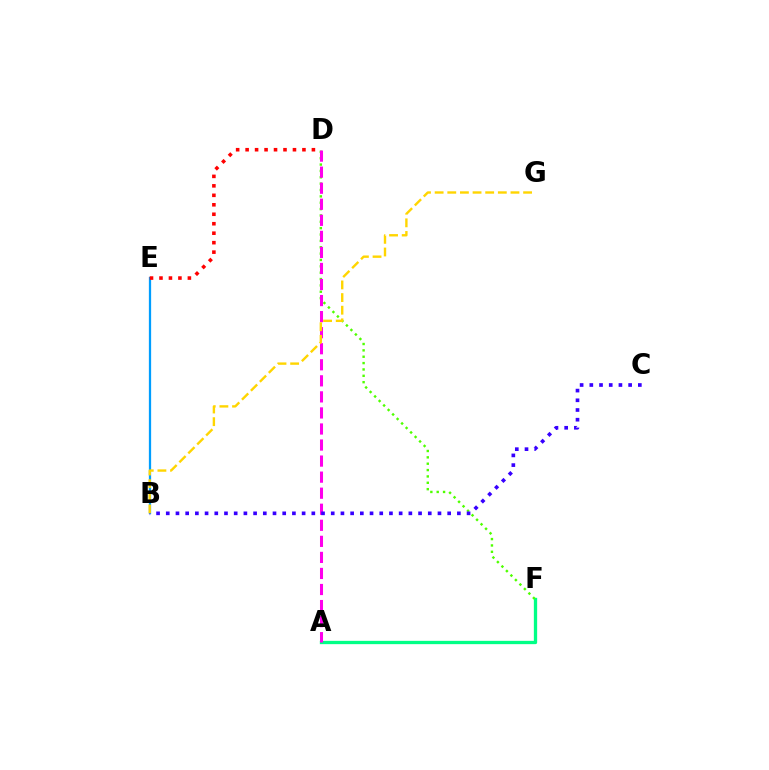{('B', 'E'): [{'color': '#009eff', 'line_style': 'solid', 'thickness': 1.63}], ('A', 'F'): [{'color': '#00ff86', 'line_style': 'solid', 'thickness': 2.38}], ('D', 'F'): [{'color': '#4fff00', 'line_style': 'dotted', 'thickness': 1.73}], ('A', 'D'): [{'color': '#ff00ed', 'line_style': 'dashed', 'thickness': 2.18}], ('B', 'C'): [{'color': '#3700ff', 'line_style': 'dotted', 'thickness': 2.64}], ('D', 'E'): [{'color': '#ff0000', 'line_style': 'dotted', 'thickness': 2.57}], ('B', 'G'): [{'color': '#ffd500', 'line_style': 'dashed', 'thickness': 1.72}]}